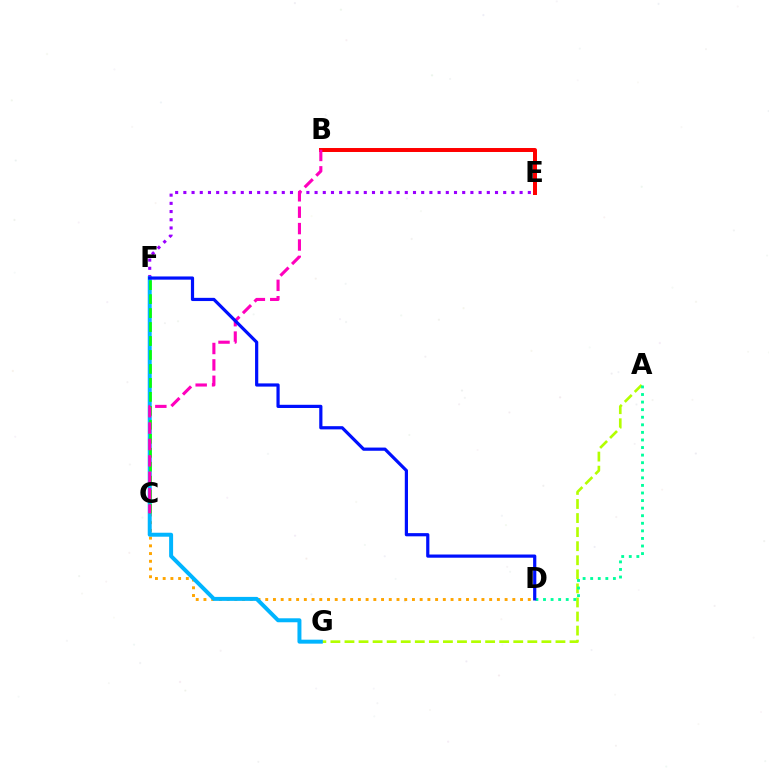{('E', 'F'): [{'color': '#9b00ff', 'line_style': 'dotted', 'thickness': 2.23}], ('A', 'G'): [{'color': '#b3ff00', 'line_style': 'dashed', 'thickness': 1.91}], ('A', 'D'): [{'color': '#00ff9d', 'line_style': 'dotted', 'thickness': 2.06}], ('B', 'E'): [{'color': '#ff0000', 'line_style': 'solid', 'thickness': 2.86}], ('C', 'D'): [{'color': '#ffa500', 'line_style': 'dotted', 'thickness': 2.1}], ('F', 'G'): [{'color': '#00b5ff', 'line_style': 'solid', 'thickness': 2.86}], ('C', 'F'): [{'color': '#08ff00', 'line_style': 'dashed', 'thickness': 1.9}], ('B', 'C'): [{'color': '#ff00bd', 'line_style': 'dashed', 'thickness': 2.23}], ('D', 'F'): [{'color': '#0010ff', 'line_style': 'solid', 'thickness': 2.31}]}